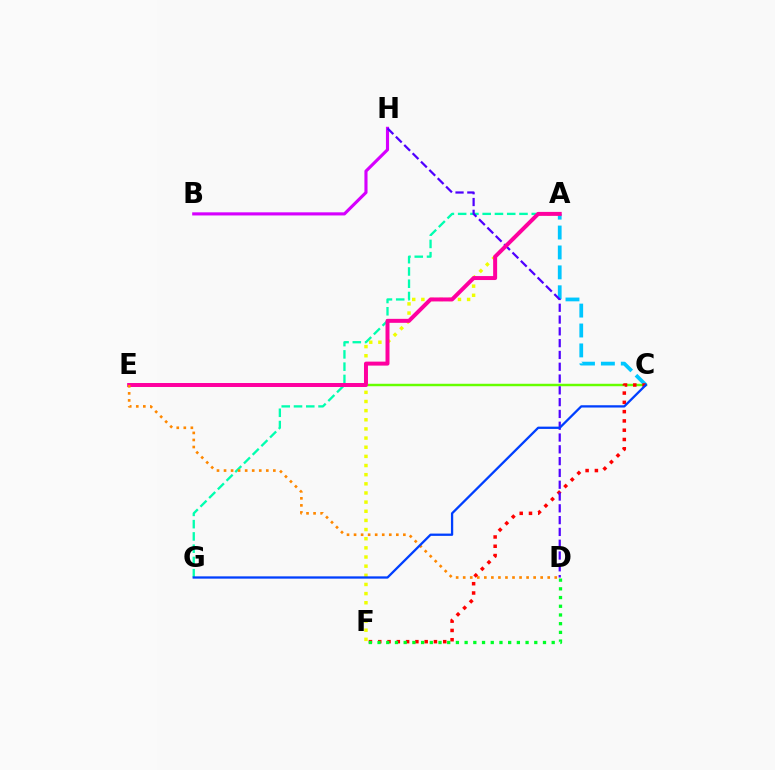{('C', 'E'): [{'color': '#66ff00', 'line_style': 'solid', 'thickness': 1.77}], ('A', 'F'): [{'color': '#eeff00', 'line_style': 'dotted', 'thickness': 2.49}], ('A', 'G'): [{'color': '#00ffaf', 'line_style': 'dashed', 'thickness': 1.67}], ('A', 'C'): [{'color': '#00c7ff', 'line_style': 'dashed', 'thickness': 2.71}], ('C', 'F'): [{'color': '#ff0000', 'line_style': 'dotted', 'thickness': 2.52}], ('B', 'H'): [{'color': '#d600ff', 'line_style': 'solid', 'thickness': 2.25}], ('D', 'F'): [{'color': '#00ff27', 'line_style': 'dotted', 'thickness': 2.37}], ('D', 'H'): [{'color': '#4f00ff', 'line_style': 'dashed', 'thickness': 1.6}], ('A', 'E'): [{'color': '#ff00a0', 'line_style': 'solid', 'thickness': 2.86}], ('D', 'E'): [{'color': '#ff8800', 'line_style': 'dotted', 'thickness': 1.91}], ('C', 'G'): [{'color': '#003fff', 'line_style': 'solid', 'thickness': 1.65}]}